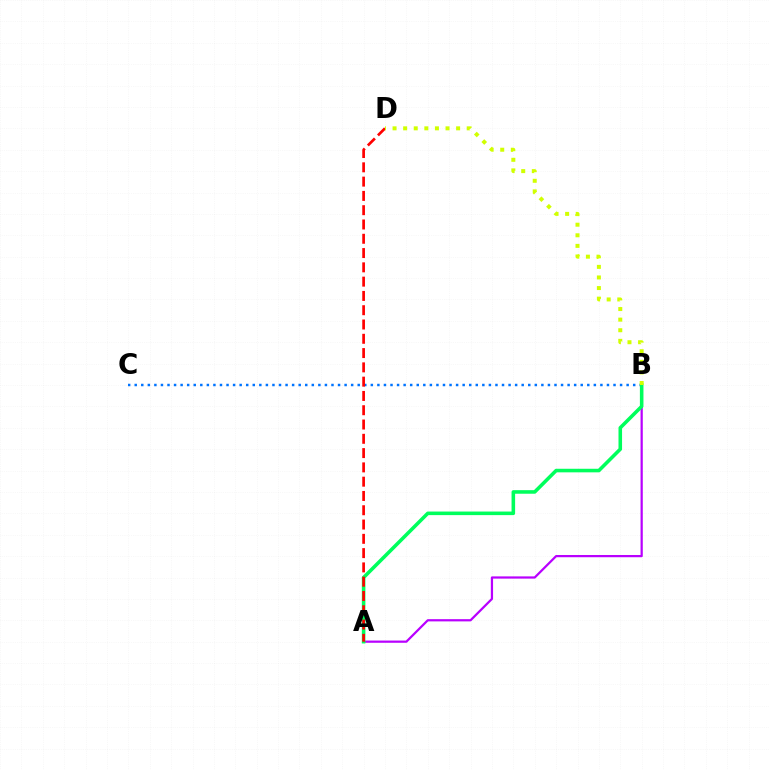{('A', 'B'): [{'color': '#b900ff', 'line_style': 'solid', 'thickness': 1.6}, {'color': '#00ff5c', 'line_style': 'solid', 'thickness': 2.57}], ('B', 'C'): [{'color': '#0074ff', 'line_style': 'dotted', 'thickness': 1.78}], ('A', 'D'): [{'color': '#ff0000', 'line_style': 'dashed', 'thickness': 1.94}], ('B', 'D'): [{'color': '#d1ff00', 'line_style': 'dotted', 'thickness': 2.88}]}